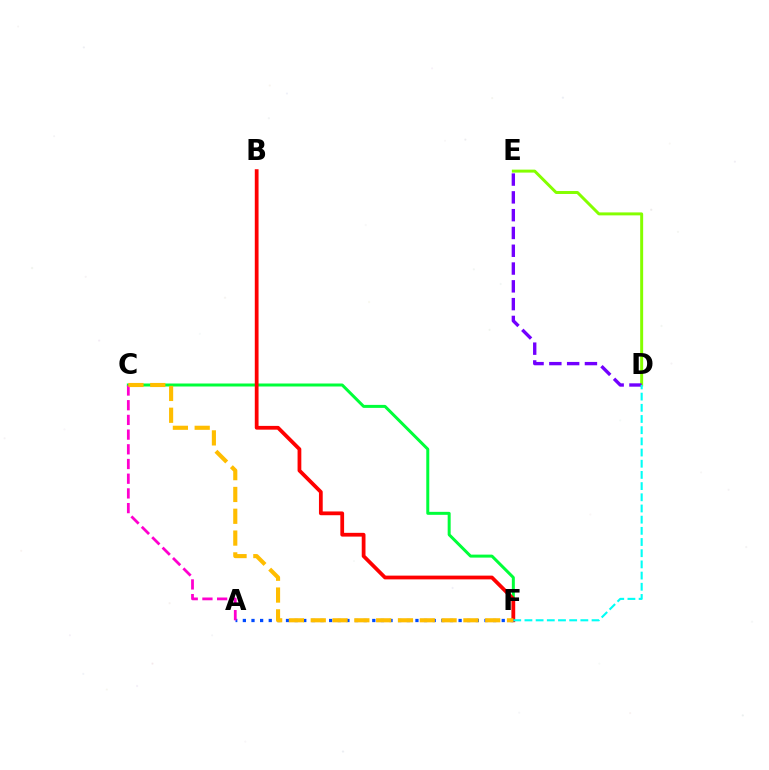{('C', 'F'): [{'color': '#00ff39', 'line_style': 'solid', 'thickness': 2.15}, {'color': '#ffbd00', 'line_style': 'dashed', 'thickness': 2.96}], ('B', 'F'): [{'color': '#ff0000', 'line_style': 'solid', 'thickness': 2.71}], ('D', 'E'): [{'color': '#84ff00', 'line_style': 'solid', 'thickness': 2.13}, {'color': '#7200ff', 'line_style': 'dashed', 'thickness': 2.42}], ('A', 'F'): [{'color': '#004bff', 'line_style': 'dotted', 'thickness': 2.34}], ('A', 'C'): [{'color': '#ff00cf', 'line_style': 'dashed', 'thickness': 2.0}], ('D', 'F'): [{'color': '#00fff6', 'line_style': 'dashed', 'thickness': 1.52}]}